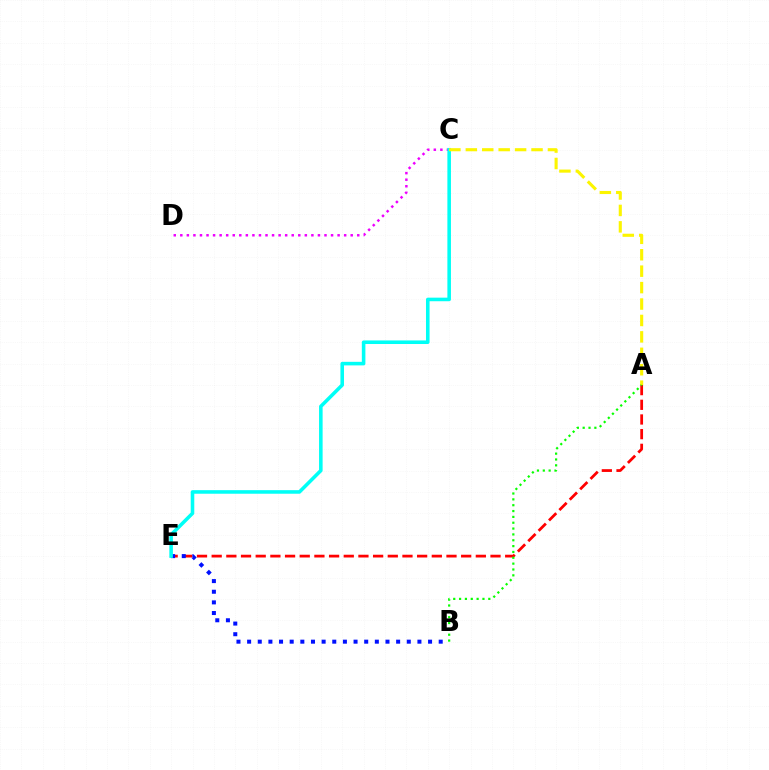{('A', 'E'): [{'color': '#ff0000', 'line_style': 'dashed', 'thickness': 1.99}], ('B', 'E'): [{'color': '#0010ff', 'line_style': 'dotted', 'thickness': 2.89}], ('C', 'D'): [{'color': '#ee00ff', 'line_style': 'dotted', 'thickness': 1.78}], ('C', 'E'): [{'color': '#00fff6', 'line_style': 'solid', 'thickness': 2.57}], ('A', 'C'): [{'color': '#fcf500', 'line_style': 'dashed', 'thickness': 2.23}], ('A', 'B'): [{'color': '#08ff00', 'line_style': 'dotted', 'thickness': 1.59}]}